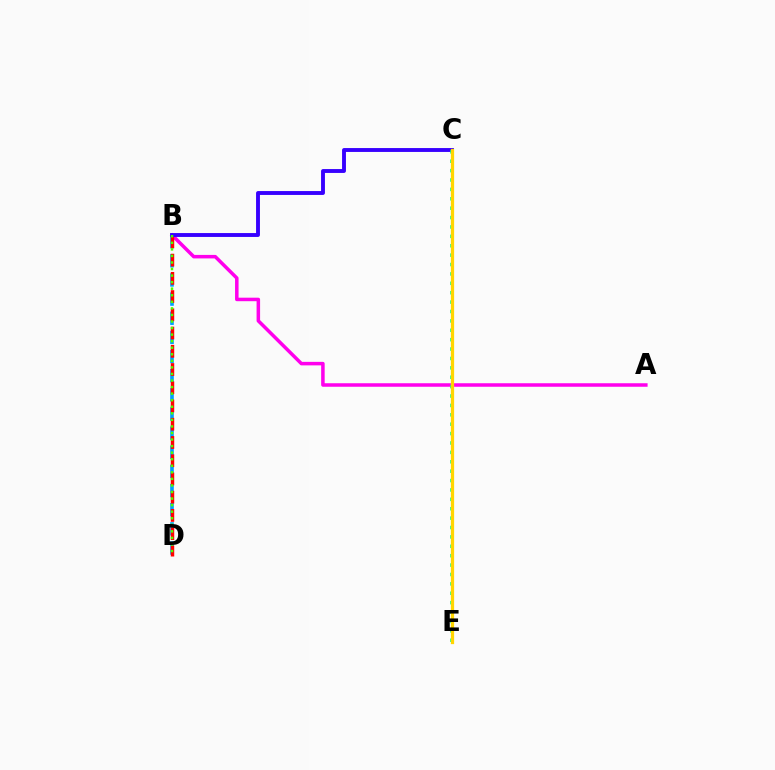{('A', 'B'): [{'color': '#ff00ed', 'line_style': 'solid', 'thickness': 2.53}], ('B', 'D'): [{'color': '#009eff', 'line_style': 'dashed', 'thickness': 2.6}, {'color': '#ff0000', 'line_style': 'dashed', 'thickness': 2.48}, {'color': '#4fff00', 'line_style': 'dotted', 'thickness': 1.78}], ('B', 'C'): [{'color': '#3700ff', 'line_style': 'solid', 'thickness': 2.79}], ('C', 'E'): [{'color': '#00ff86', 'line_style': 'dotted', 'thickness': 2.55}, {'color': '#ffd500', 'line_style': 'solid', 'thickness': 2.34}]}